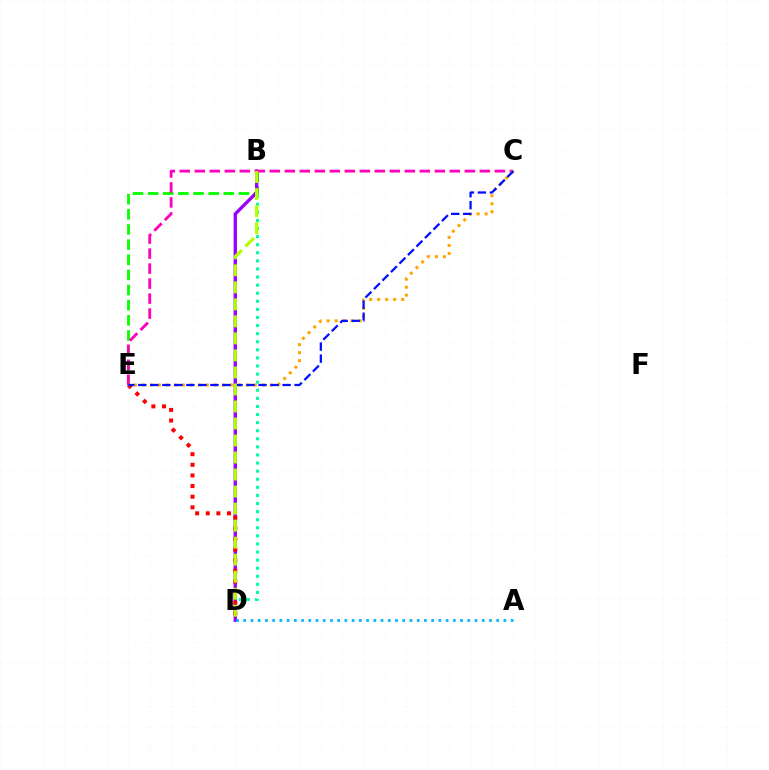{('B', 'D'): [{'color': '#00ff9d', 'line_style': 'dotted', 'thickness': 2.2}, {'color': '#9b00ff', 'line_style': 'solid', 'thickness': 2.42}, {'color': '#b3ff00', 'line_style': 'dashed', 'thickness': 2.31}], ('B', 'E'): [{'color': '#08ff00', 'line_style': 'dashed', 'thickness': 2.06}], ('A', 'D'): [{'color': '#00b5ff', 'line_style': 'dotted', 'thickness': 1.96}], ('C', 'E'): [{'color': '#ff00bd', 'line_style': 'dashed', 'thickness': 2.04}, {'color': '#ffa500', 'line_style': 'dotted', 'thickness': 2.17}, {'color': '#0010ff', 'line_style': 'dashed', 'thickness': 1.63}], ('D', 'E'): [{'color': '#ff0000', 'line_style': 'dotted', 'thickness': 2.89}]}